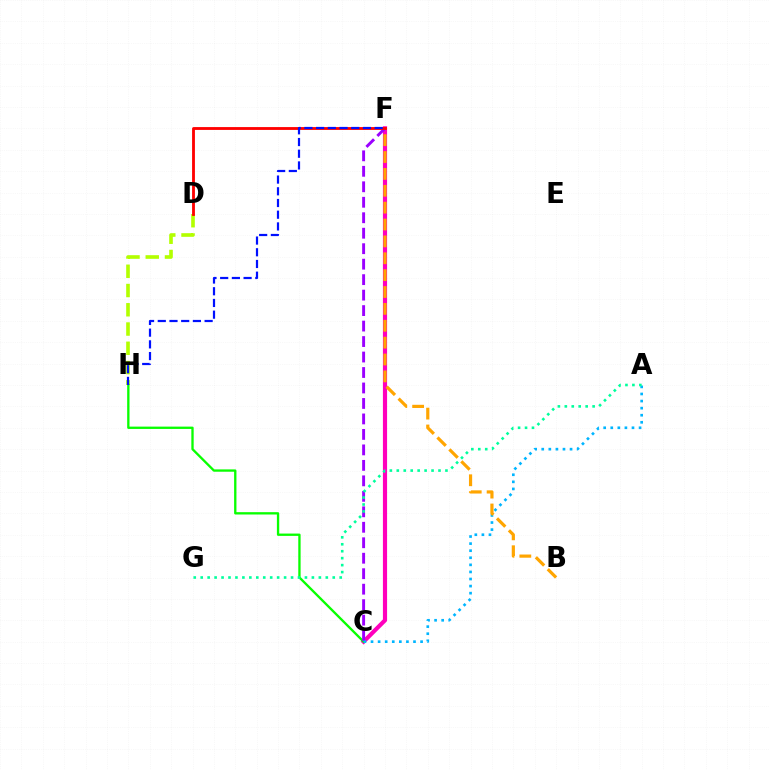{('C', 'F'): [{'color': '#ff00bd', 'line_style': 'solid', 'thickness': 3.0}, {'color': '#9b00ff', 'line_style': 'dashed', 'thickness': 2.1}], ('D', 'H'): [{'color': '#b3ff00', 'line_style': 'dashed', 'thickness': 2.62}], ('C', 'H'): [{'color': '#08ff00', 'line_style': 'solid', 'thickness': 1.68}], ('A', 'C'): [{'color': '#00b5ff', 'line_style': 'dotted', 'thickness': 1.92}], ('B', 'F'): [{'color': '#ffa500', 'line_style': 'dashed', 'thickness': 2.29}], ('D', 'F'): [{'color': '#ff0000', 'line_style': 'solid', 'thickness': 2.04}], ('A', 'G'): [{'color': '#00ff9d', 'line_style': 'dotted', 'thickness': 1.89}], ('F', 'H'): [{'color': '#0010ff', 'line_style': 'dashed', 'thickness': 1.59}]}